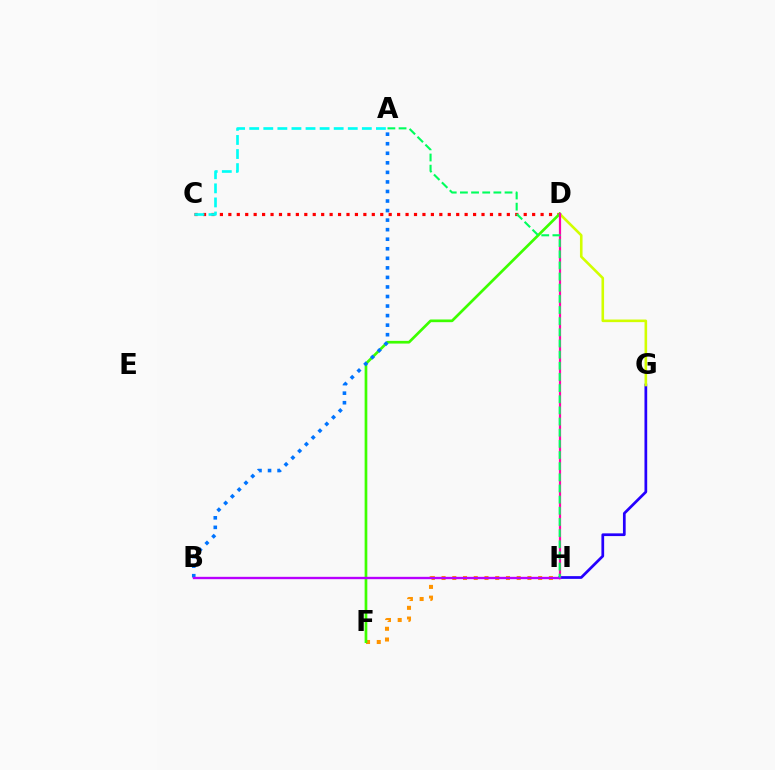{('C', 'D'): [{'color': '#ff0000', 'line_style': 'dotted', 'thickness': 2.29}], ('F', 'H'): [{'color': '#ff9400', 'line_style': 'dotted', 'thickness': 2.92}], ('A', 'C'): [{'color': '#00fff6', 'line_style': 'dashed', 'thickness': 1.91}], ('G', 'H'): [{'color': '#2500ff', 'line_style': 'solid', 'thickness': 1.96}], ('D', 'G'): [{'color': '#d1ff00', 'line_style': 'solid', 'thickness': 1.87}], ('D', 'F'): [{'color': '#3dff00', 'line_style': 'solid', 'thickness': 1.94}], ('D', 'H'): [{'color': '#ff00ac', 'line_style': 'solid', 'thickness': 1.59}], ('A', 'B'): [{'color': '#0074ff', 'line_style': 'dotted', 'thickness': 2.59}], ('B', 'H'): [{'color': '#b900ff', 'line_style': 'solid', 'thickness': 1.7}], ('A', 'H'): [{'color': '#00ff5c', 'line_style': 'dashed', 'thickness': 1.52}]}